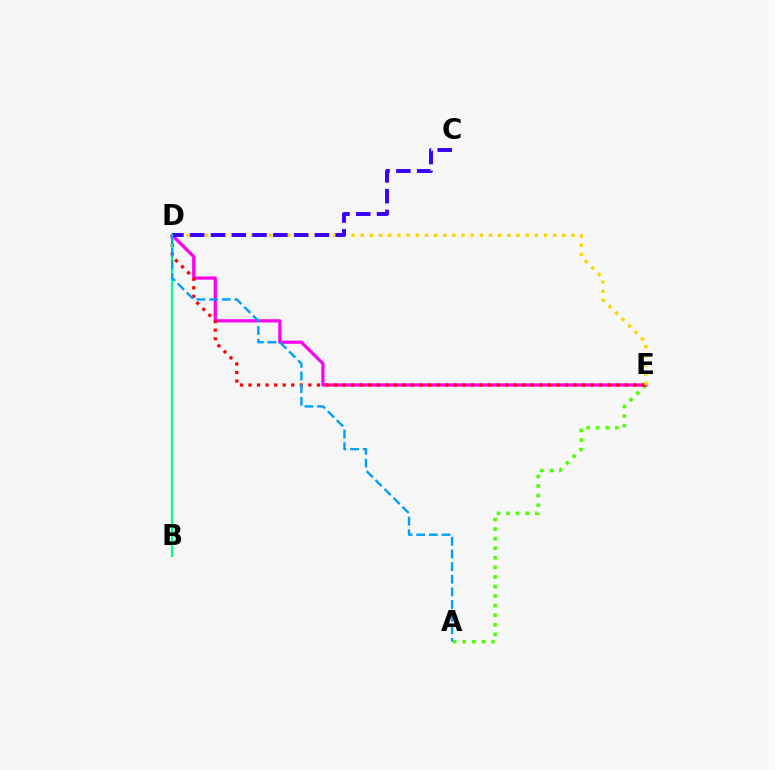{('A', 'E'): [{'color': '#4fff00', 'line_style': 'dotted', 'thickness': 2.6}], ('D', 'E'): [{'color': '#ff00ed', 'line_style': 'solid', 'thickness': 2.32}, {'color': '#ff0000', 'line_style': 'dotted', 'thickness': 2.32}, {'color': '#ffd500', 'line_style': 'dotted', 'thickness': 2.49}], ('C', 'D'): [{'color': '#3700ff', 'line_style': 'dashed', 'thickness': 2.82}], ('B', 'D'): [{'color': '#00ff86', 'line_style': 'solid', 'thickness': 1.59}], ('A', 'D'): [{'color': '#009eff', 'line_style': 'dashed', 'thickness': 1.72}]}